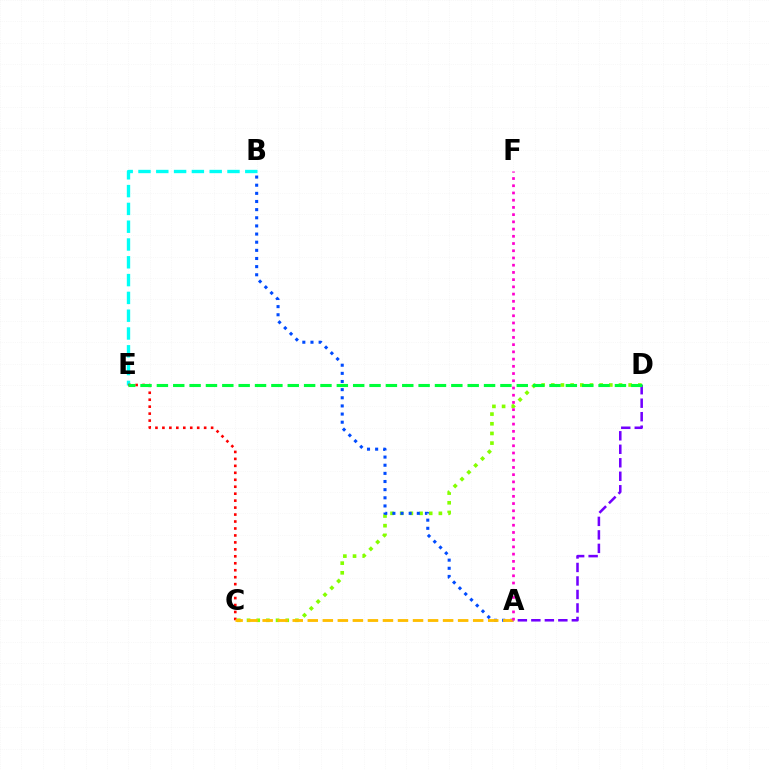{('C', 'D'): [{'color': '#84ff00', 'line_style': 'dotted', 'thickness': 2.63}], ('A', 'D'): [{'color': '#7200ff', 'line_style': 'dashed', 'thickness': 1.83}], ('B', 'E'): [{'color': '#00fff6', 'line_style': 'dashed', 'thickness': 2.42}], ('A', 'B'): [{'color': '#004bff', 'line_style': 'dotted', 'thickness': 2.21}], ('C', 'E'): [{'color': '#ff0000', 'line_style': 'dotted', 'thickness': 1.89}], ('D', 'E'): [{'color': '#00ff39', 'line_style': 'dashed', 'thickness': 2.22}], ('A', 'C'): [{'color': '#ffbd00', 'line_style': 'dashed', 'thickness': 2.04}], ('A', 'F'): [{'color': '#ff00cf', 'line_style': 'dotted', 'thickness': 1.96}]}